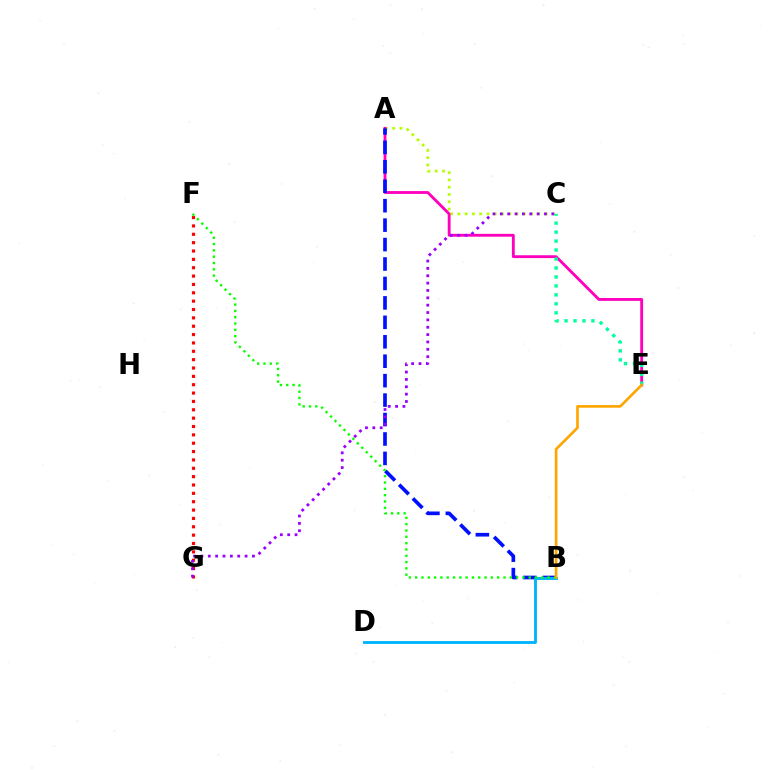{('A', 'C'): [{'color': '#b3ff00', 'line_style': 'dotted', 'thickness': 1.98}], ('A', 'E'): [{'color': '#ff00bd', 'line_style': 'solid', 'thickness': 2.05}], ('A', 'B'): [{'color': '#0010ff', 'line_style': 'dashed', 'thickness': 2.64}], ('F', 'G'): [{'color': '#ff0000', 'line_style': 'dotted', 'thickness': 2.27}], ('C', 'G'): [{'color': '#9b00ff', 'line_style': 'dotted', 'thickness': 2.0}], ('B', 'D'): [{'color': '#00b5ff', 'line_style': 'solid', 'thickness': 2.07}], ('B', 'F'): [{'color': '#08ff00', 'line_style': 'dotted', 'thickness': 1.71}], ('C', 'E'): [{'color': '#00ff9d', 'line_style': 'dotted', 'thickness': 2.44}], ('B', 'E'): [{'color': '#ffa500', 'line_style': 'solid', 'thickness': 1.92}]}